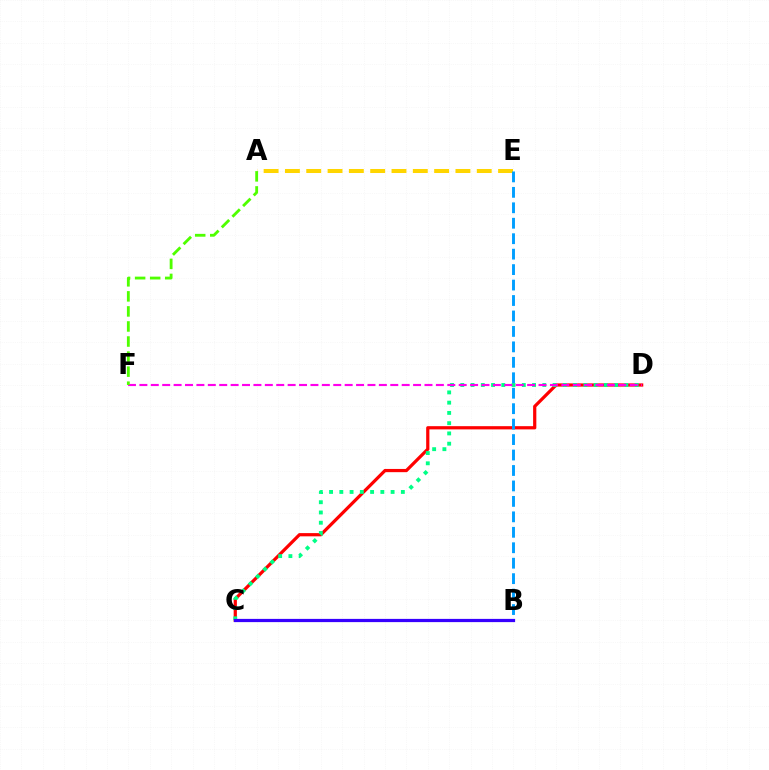{('C', 'D'): [{'color': '#ff0000', 'line_style': 'solid', 'thickness': 2.32}, {'color': '#00ff86', 'line_style': 'dotted', 'thickness': 2.79}], ('A', 'E'): [{'color': '#ffd500', 'line_style': 'dashed', 'thickness': 2.9}], ('D', 'F'): [{'color': '#ff00ed', 'line_style': 'dashed', 'thickness': 1.55}], ('A', 'F'): [{'color': '#4fff00', 'line_style': 'dashed', 'thickness': 2.04}], ('B', 'E'): [{'color': '#009eff', 'line_style': 'dashed', 'thickness': 2.1}], ('B', 'C'): [{'color': '#3700ff', 'line_style': 'solid', 'thickness': 2.32}]}